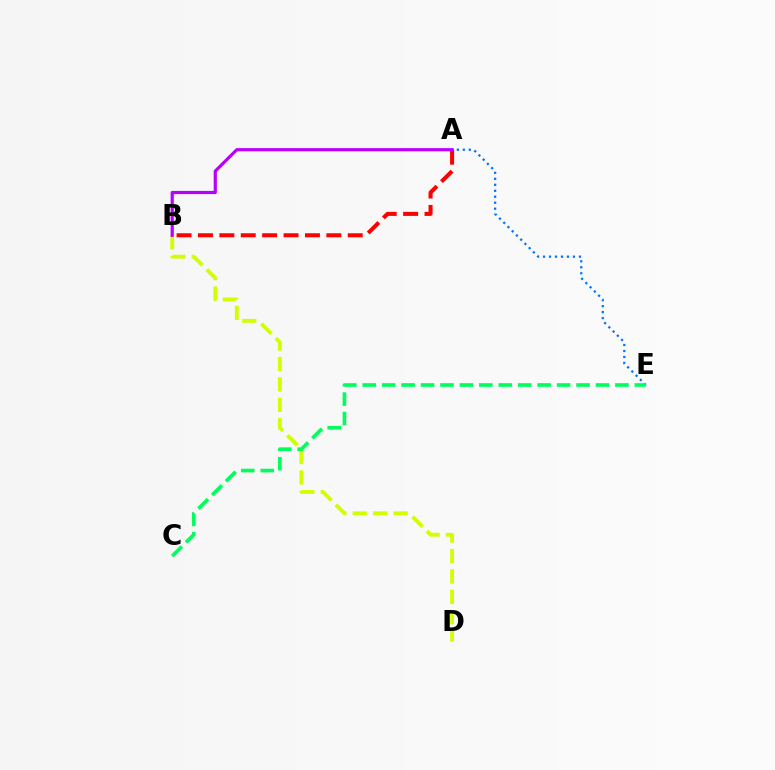{('A', 'B'): [{'color': '#ff0000', 'line_style': 'dashed', 'thickness': 2.91}, {'color': '#b900ff', 'line_style': 'solid', 'thickness': 2.3}], ('A', 'E'): [{'color': '#0074ff', 'line_style': 'dotted', 'thickness': 1.62}], ('B', 'D'): [{'color': '#d1ff00', 'line_style': 'dashed', 'thickness': 2.77}], ('C', 'E'): [{'color': '#00ff5c', 'line_style': 'dashed', 'thickness': 2.64}]}